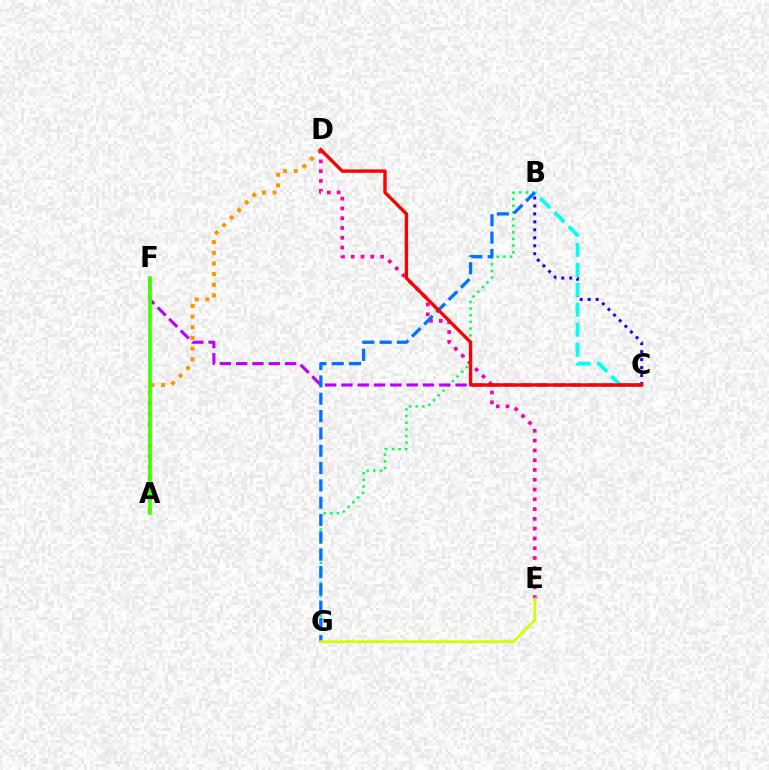{('B', 'C'): [{'color': '#2500ff', 'line_style': 'dotted', 'thickness': 2.16}, {'color': '#00fff6', 'line_style': 'dashed', 'thickness': 2.72}], ('A', 'D'): [{'color': '#ff9400', 'line_style': 'dotted', 'thickness': 2.89}], ('D', 'E'): [{'color': '#ff00ac', 'line_style': 'dotted', 'thickness': 2.66}], ('B', 'G'): [{'color': '#00ff5c', 'line_style': 'dotted', 'thickness': 1.81}, {'color': '#0074ff', 'line_style': 'dashed', 'thickness': 2.35}], ('C', 'F'): [{'color': '#b900ff', 'line_style': 'dashed', 'thickness': 2.22}], ('A', 'F'): [{'color': '#3dff00', 'line_style': 'solid', 'thickness': 2.64}], ('E', 'G'): [{'color': '#d1ff00', 'line_style': 'solid', 'thickness': 1.95}], ('C', 'D'): [{'color': '#ff0000', 'line_style': 'solid', 'thickness': 2.43}]}